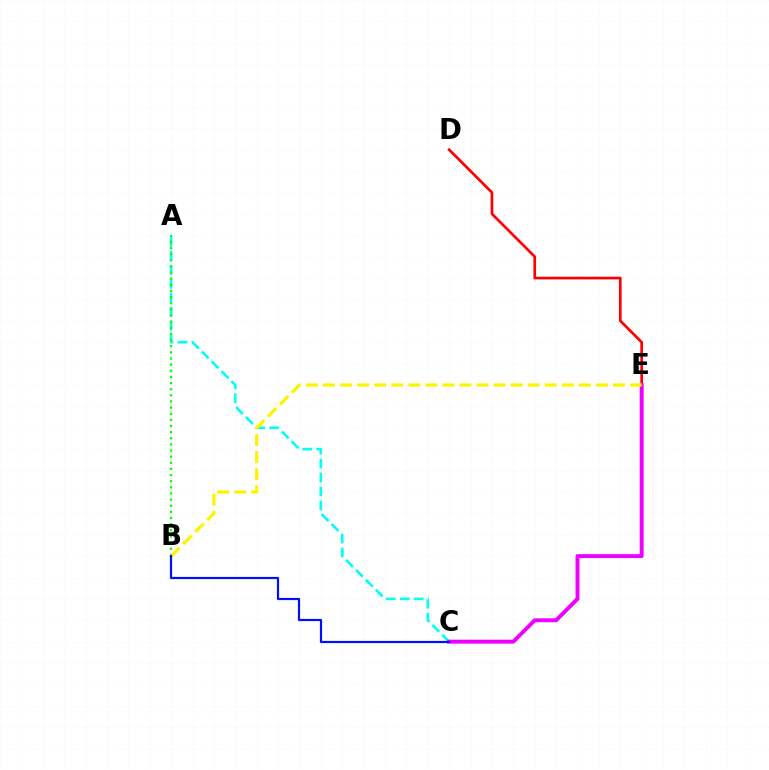{('A', 'C'): [{'color': '#00fff6', 'line_style': 'dashed', 'thickness': 1.9}], ('A', 'B'): [{'color': '#08ff00', 'line_style': 'dotted', 'thickness': 1.67}], ('D', 'E'): [{'color': '#ff0000', 'line_style': 'solid', 'thickness': 1.93}], ('C', 'E'): [{'color': '#ee00ff', 'line_style': 'solid', 'thickness': 2.83}], ('B', 'E'): [{'color': '#fcf500', 'line_style': 'dashed', 'thickness': 2.32}], ('B', 'C'): [{'color': '#0010ff', 'line_style': 'solid', 'thickness': 1.58}]}